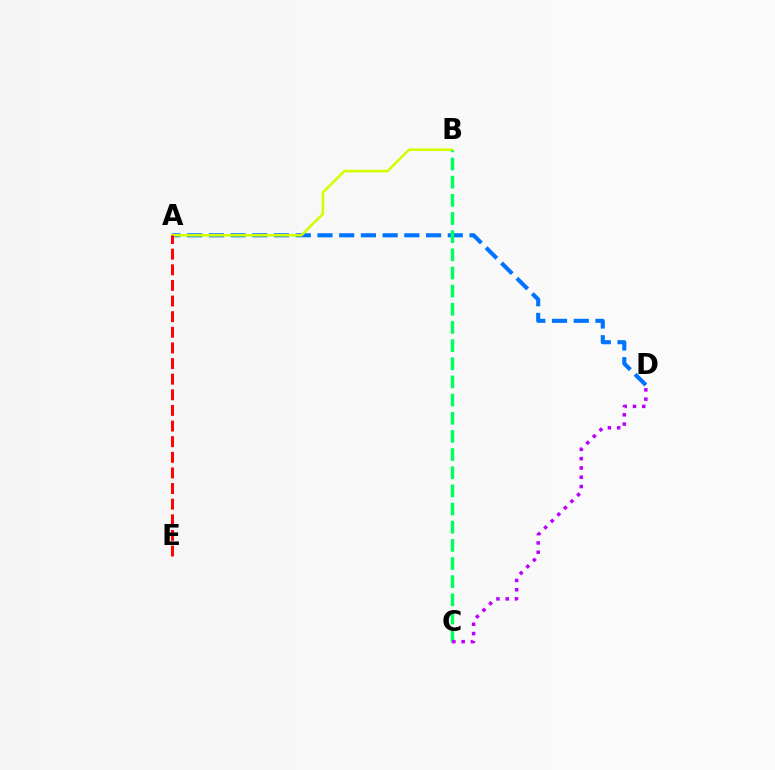{('A', 'D'): [{'color': '#0074ff', 'line_style': 'dashed', 'thickness': 2.95}], ('A', 'B'): [{'color': '#d1ff00', 'line_style': 'solid', 'thickness': 1.86}], ('B', 'C'): [{'color': '#00ff5c', 'line_style': 'dashed', 'thickness': 2.47}], ('A', 'E'): [{'color': '#ff0000', 'line_style': 'dashed', 'thickness': 2.12}], ('C', 'D'): [{'color': '#b900ff', 'line_style': 'dotted', 'thickness': 2.52}]}